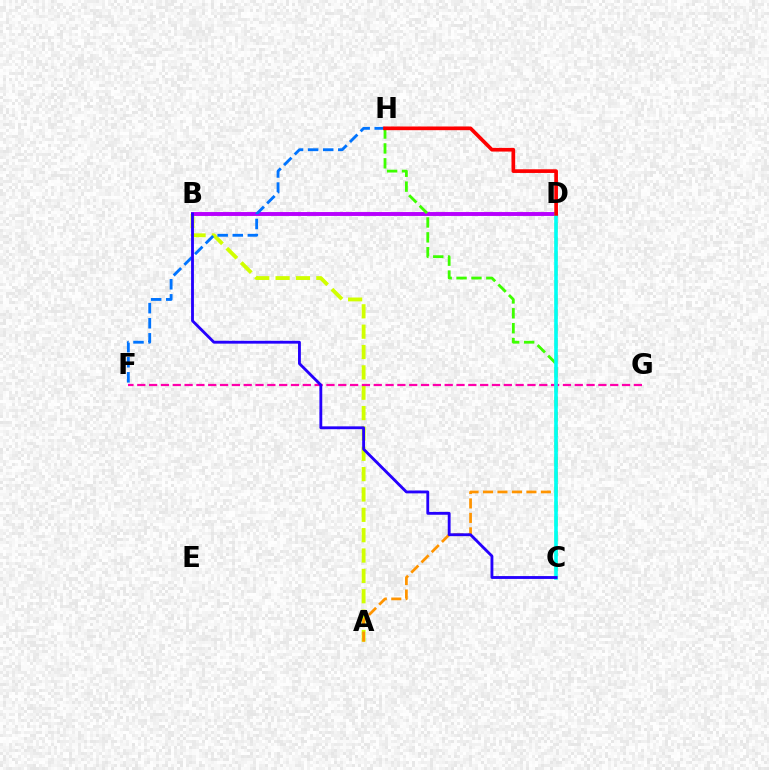{('B', 'D'): [{'color': '#00ff5c', 'line_style': 'solid', 'thickness': 1.75}, {'color': '#b900ff', 'line_style': 'solid', 'thickness': 2.8}], ('A', 'B'): [{'color': '#d1ff00', 'line_style': 'dashed', 'thickness': 2.76}], ('F', 'H'): [{'color': '#0074ff', 'line_style': 'dashed', 'thickness': 2.05}], ('C', 'H'): [{'color': '#3dff00', 'line_style': 'dashed', 'thickness': 2.02}], ('A', 'D'): [{'color': '#ff9400', 'line_style': 'dashed', 'thickness': 1.97}], ('F', 'G'): [{'color': '#ff00ac', 'line_style': 'dashed', 'thickness': 1.61}], ('C', 'D'): [{'color': '#00fff6', 'line_style': 'solid', 'thickness': 2.59}], ('D', 'H'): [{'color': '#ff0000', 'line_style': 'solid', 'thickness': 2.65}], ('B', 'C'): [{'color': '#2500ff', 'line_style': 'solid', 'thickness': 2.05}]}